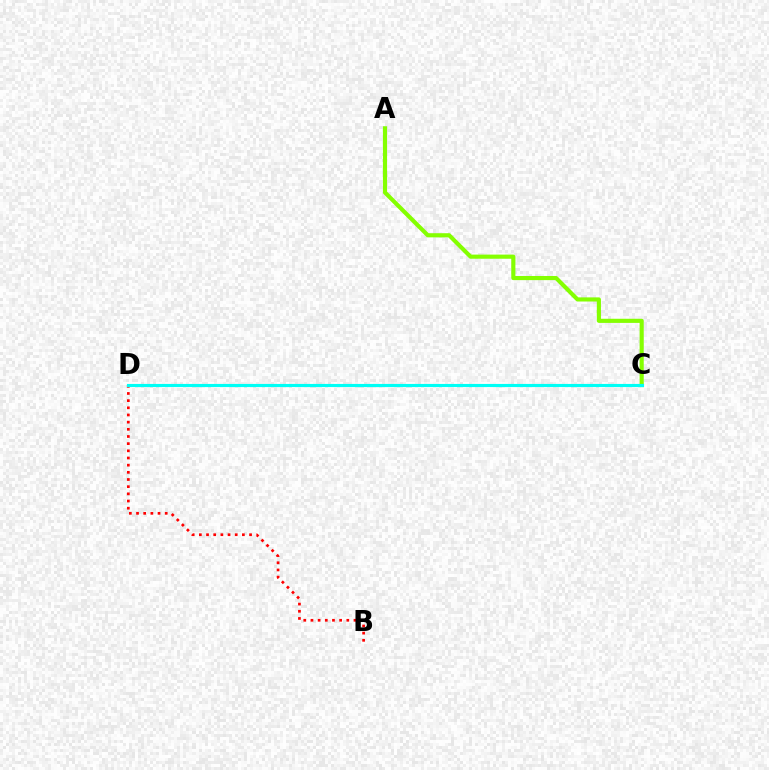{('A', 'C'): [{'color': '#84ff00', 'line_style': 'solid', 'thickness': 2.98}], ('C', 'D'): [{'color': '#7200ff', 'line_style': 'dashed', 'thickness': 1.96}, {'color': '#00fff6', 'line_style': 'solid', 'thickness': 2.26}], ('B', 'D'): [{'color': '#ff0000', 'line_style': 'dotted', 'thickness': 1.95}]}